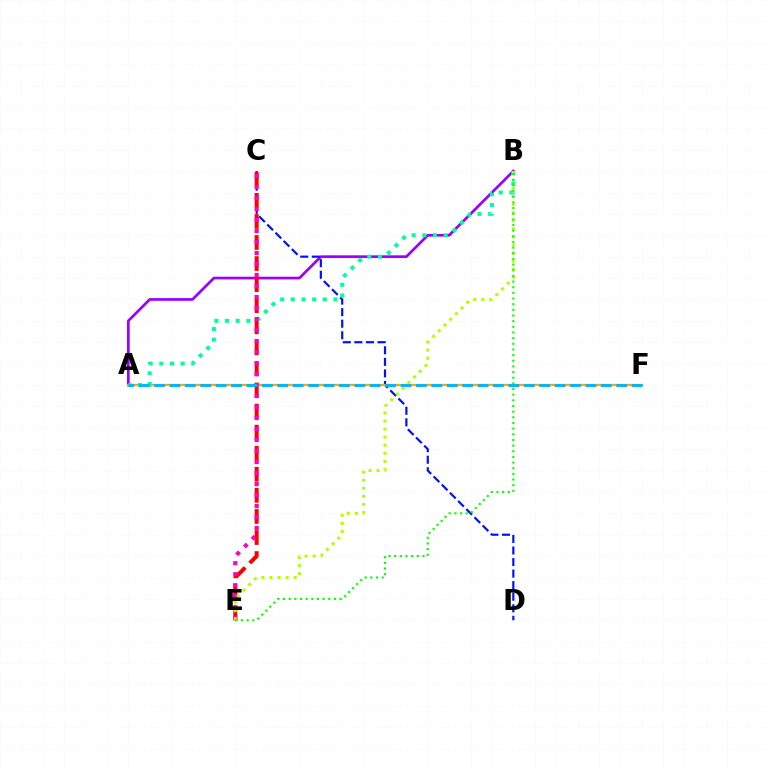{('A', 'B'): [{'color': '#9b00ff', 'line_style': 'solid', 'thickness': 1.95}, {'color': '#00ff9d', 'line_style': 'dotted', 'thickness': 2.9}], ('C', 'D'): [{'color': '#0010ff', 'line_style': 'dashed', 'thickness': 1.57}], ('C', 'E'): [{'color': '#ff0000', 'line_style': 'dashed', 'thickness': 2.86}, {'color': '#ff00bd', 'line_style': 'dotted', 'thickness': 2.99}], ('A', 'F'): [{'color': '#ffa500', 'line_style': 'solid', 'thickness': 1.63}, {'color': '#00b5ff', 'line_style': 'dashed', 'thickness': 2.09}], ('B', 'E'): [{'color': '#b3ff00', 'line_style': 'dotted', 'thickness': 2.19}, {'color': '#08ff00', 'line_style': 'dotted', 'thickness': 1.54}]}